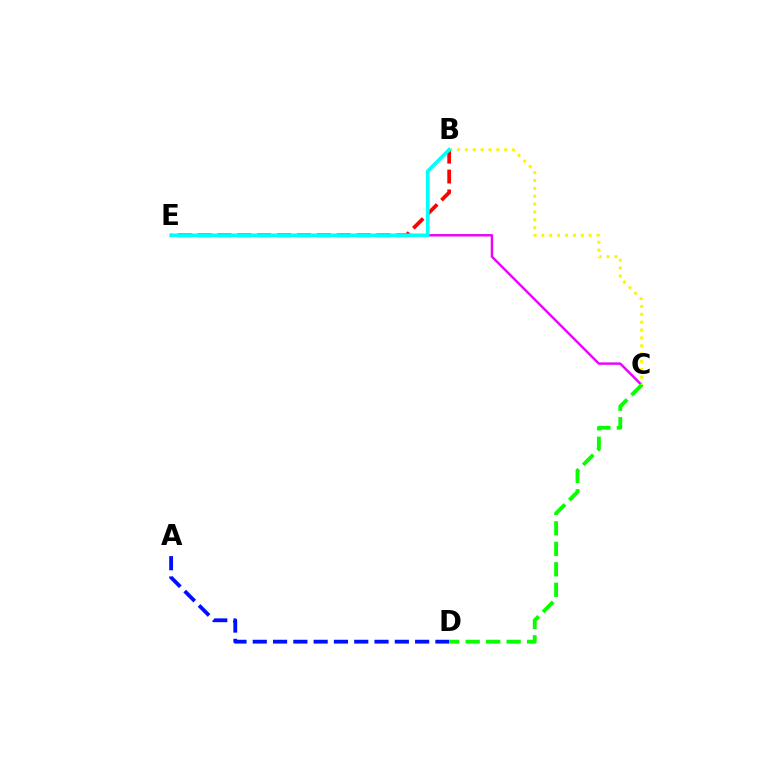{('B', 'E'): [{'color': '#ff0000', 'line_style': 'dashed', 'thickness': 2.7}, {'color': '#00fff6', 'line_style': 'solid', 'thickness': 2.61}], ('C', 'E'): [{'color': '#ee00ff', 'line_style': 'solid', 'thickness': 1.75}], ('B', 'C'): [{'color': '#fcf500', 'line_style': 'dotted', 'thickness': 2.14}], ('A', 'D'): [{'color': '#0010ff', 'line_style': 'dashed', 'thickness': 2.76}], ('C', 'D'): [{'color': '#08ff00', 'line_style': 'dashed', 'thickness': 2.78}]}